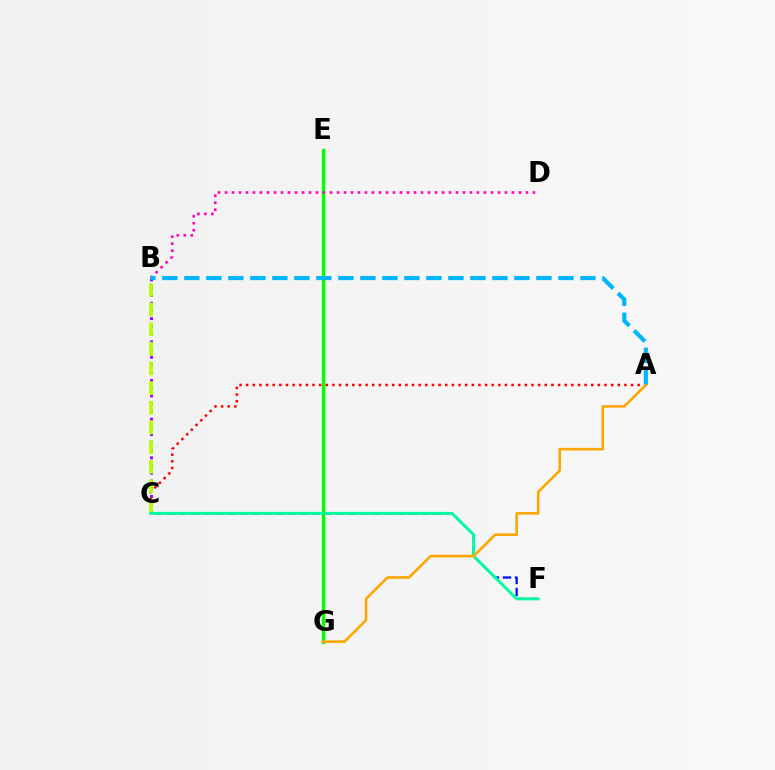{('E', 'G'): [{'color': '#08ff00', 'line_style': 'solid', 'thickness': 2.43}], ('B', 'C'): [{'color': '#9b00ff', 'line_style': 'dotted', 'thickness': 2.1}, {'color': '#b3ff00', 'line_style': 'dashed', 'thickness': 2.67}], ('B', 'D'): [{'color': '#ff00bd', 'line_style': 'dotted', 'thickness': 1.9}], ('A', 'C'): [{'color': '#ff0000', 'line_style': 'dotted', 'thickness': 1.8}], ('A', 'B'): [{'color': '#00b5ff', 'line_style': 'dashed', 'thickness': 2.99}], ('C', 'F'): [{'color': '#0010ff', 'line_style': 'dashed', 'thickness': 1.64}, {'color': '#00ff9d', 'line_style': 'solid', 'thickness': 2.07}], ('A', 'G'): [{'color': '#ffa500', 'line_style': 'solid', 'thickness': 1.86}]}